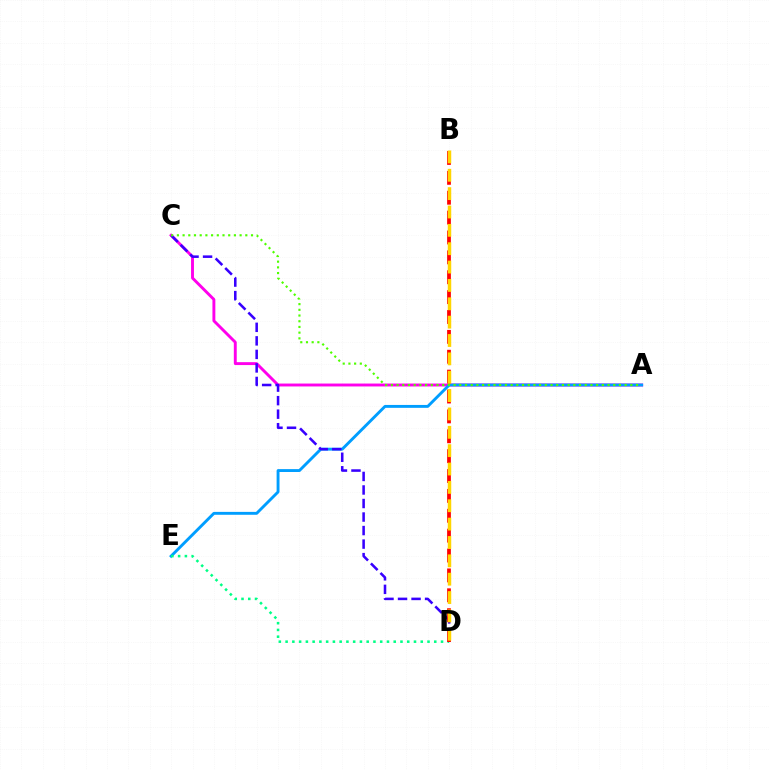{('A', 'C'): [{'color': '#ff00ed', 'line_style': 'solid', 'thickness': 2.09}, {'color': '#4fff00', 'line_style': 'dotted', 'thickness': 1.55}], ('A', 'E'): [{'color': '#009eff', 'line_style': 'solid', 'thickness': 2.08}], ('C', 'D'): [{'color': '#3700ff', 'line_style': 'dashed', 'thickness': 1.84}], ('D', 'E'): [{'color': '#00ff86', 'line_style': 'dotted', 'thickness': 1.84}], ('B', 'D'): [{'color': '#ff0000', 'line_style': 'dashed', 'thickness': 2.7}, {'color': '#ffd500', 'line_style': 'dashed', 'thickness': 2.49}]}